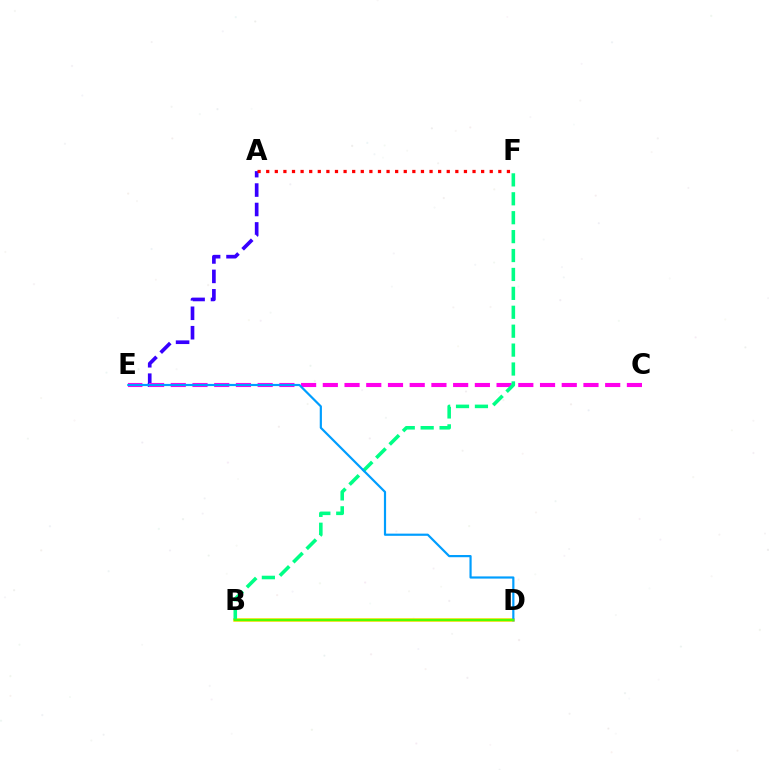{('B', 'D'): [{'color': '#ffd500', 'line_style': 'solid', 'thickness': 2.52}, {'color': '#4fff00', 'line_style': 'solid', 'thickness': 1.59}], ('A', 'E'): [{'color': '#3700ff', 'line_style': 'dashed', 'thickness': 2.64}], ('A', 'F'): [{'color': '#ff0000', 'line_style': 'dotted', 'thickness': 2.34}], ('C', 'E'): [{'color': '#ff00ed', 'line_style': 'dashed', 'thickness': 2.95}], ('B', 'F'): [{'color': '#00ff86', 'line_style': 'dashed', 'thickness': 2.57}], ('D', 'E'): [{'color': '#009eff', 'line_style': 'solid', 'thickness': 1.58}]}